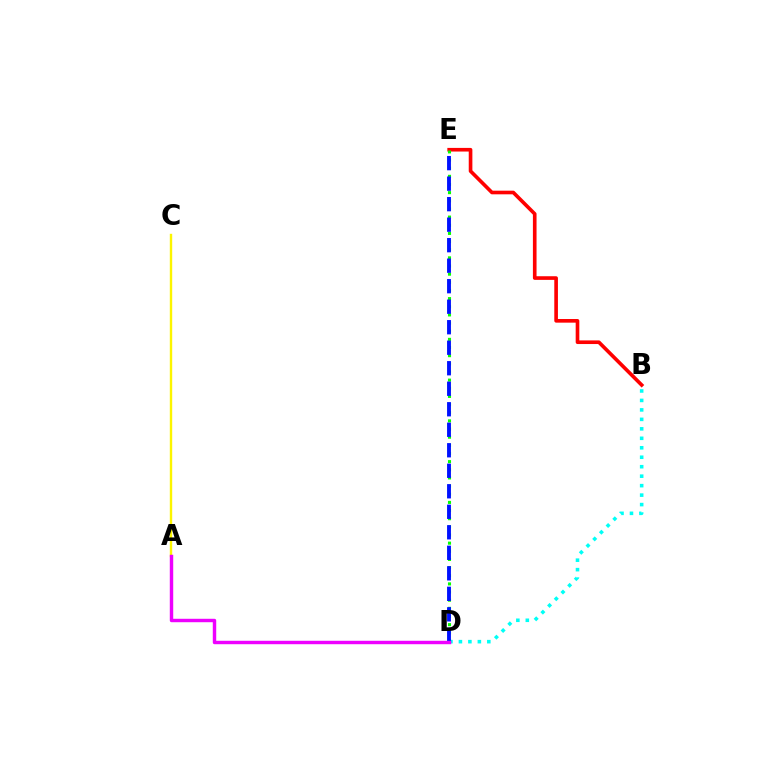{('B', 'E'): [{'color': '#ff0000', 'line_style': 'solid', 'thickness': 2.62}], ('B', 'D'): [{'color': '#00fff6', 'line_style': 'dotted', 'thickness': 2.57}], ('D', 'E'): [{'color': '#08ff00', 'line_style': 'dotted', 'thickness': 2.21}, {'color': '#0010ff', 'line_style': 'dashed', 'thickness': 2.79}], ('A', 'C'): [{'color': '#fcf500', 'line_style': 'solid', 'thickness': 1.73}], ('A', 'D'): [{'color': '#ee00ff', 'line_style': 'solid', 'thickness': 2.47}]}